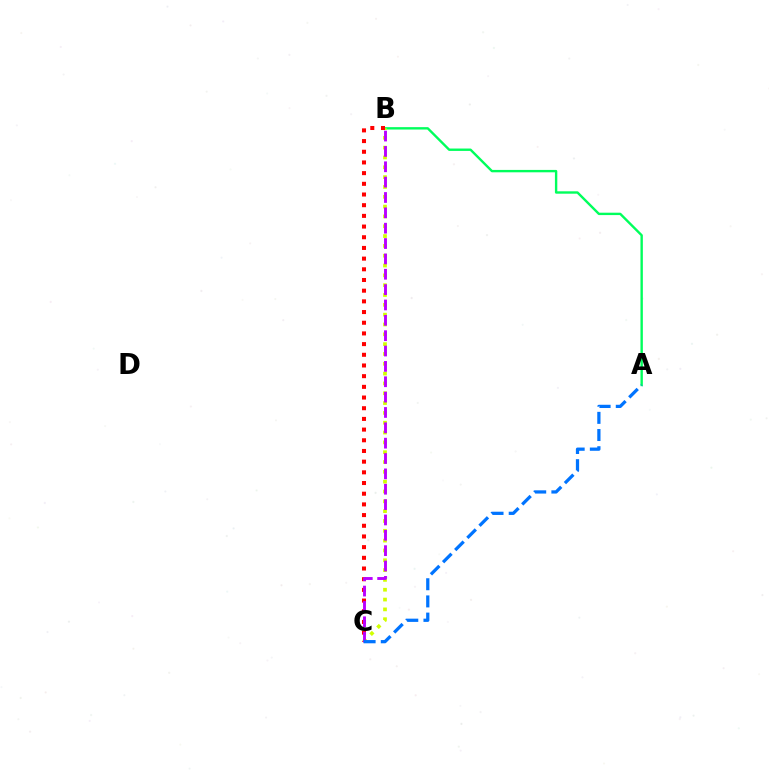{('A', 'B'): [{'color': '#00ff5c', 'line_style': 'solid', 'thickness': 1.72}], ('B', 'C'): [{'color': '#d1ff00', 'line_style': 'dotted', 'thickness': 2.67}, {'color': '#ff0000', 'line_style': 'dotted', 'thickness': 2.9}, {'color': '#b900ff', 'line_style': 'dashed', 'thickness': 2.09}], ('A', 'C'): [{'color': '#0074ff', 'line_style': 'dashed', 'thickness': 2.33}]}